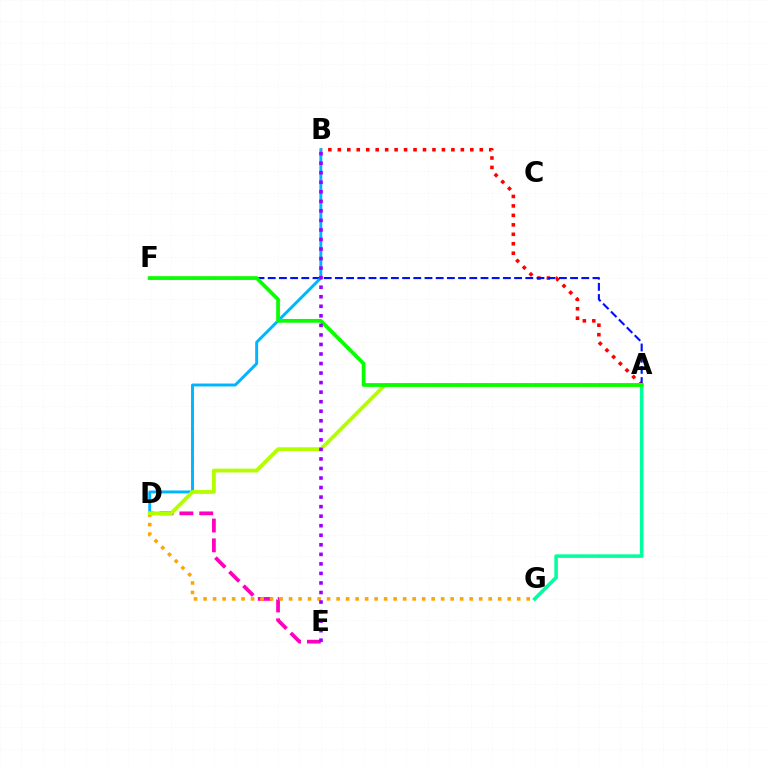{('A', 'B'): [{'color': '#ff0000', 'line_style': 'dotted', 'thickness': 2.57}], ('A', 'G'): [{'color': '#00ff9d', 'line_style': 'solid', 'thickness': 2.56}], ('D', 'E'): [{'color': '#ff00bd', 'line_style': 'dashed', 'thickness': 2.7}], ('A', 'F'): [{'color': '#0010ff', 'line_style': 'dashed', 'thickness': 1.52}, {'color': '#08ff00', 'line_style': 'solid', 'thickness': 2.7}], ('D', 'G'): [{'color': '#ffa500', 'line_style': 'dotted', 'thickness': 2.58}], ('B', 'D'): [{'color': '#00b5ff', 'line_style': 'solid', 'thickness': 2.11}], ('A', 'D'): [{'color': '#b3ff00', 'line_style': 'solid', 'thickness': 2.75}], ('B', 'E'): [{'color': '#9b00ff', 'line_style': 'dotted', 'thickness': 2.59}]}